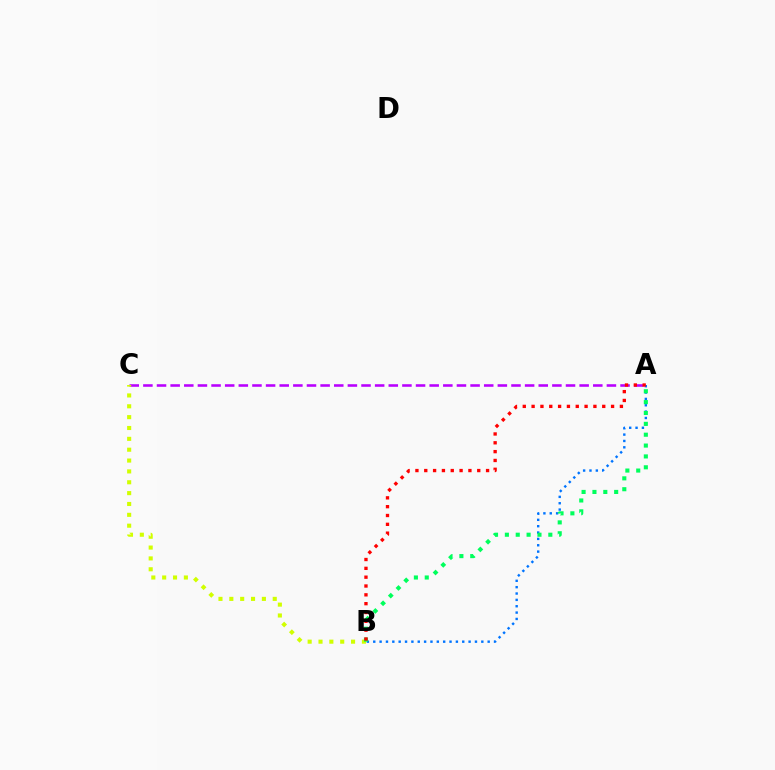{('A', 'C'): [{'color': '#b900ff', 'line_style': 'dashed', 'thickness': 1.85}], ('B', 'C'): [{'color': '#d1ff00', 'line_style': 'dotted', 'thickness': 2.95}], ('A', 'B'): [{'color': '#0074ff', 'line_style': 'dotted', 'thickness': 1.73}, {'color': '#00ff5c', 'line_style': 'dotted', 'thickness': 2.95}, {'color': '#ff0000', 'line_style': 'dotted', 'thickness': 2.4}]}